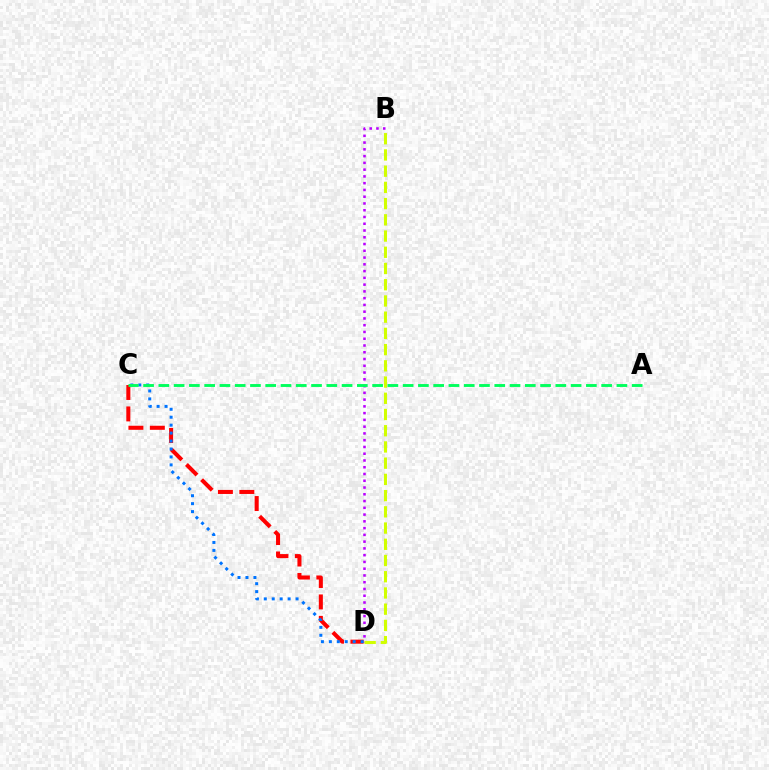{('C', 'D'): [{'color': '#ff0000', 'line_style': 'dashed', 'thickness': 2.91}, {'color': '#0074ff', 'line_style': 'dotted', 'thickness': 2.16}], ('B', 'D'): [{'color': '#b900ff', 'line_style': 'dotted', 'thickness': 1.84}, {'color': '#d1ff00', 'line_style': 'dashed', 'thickness': 2.2}], ('A', 'C'): [{'color': '#00ff5c', 'line_style': 'dashed', 'thickness': 2.07}]}